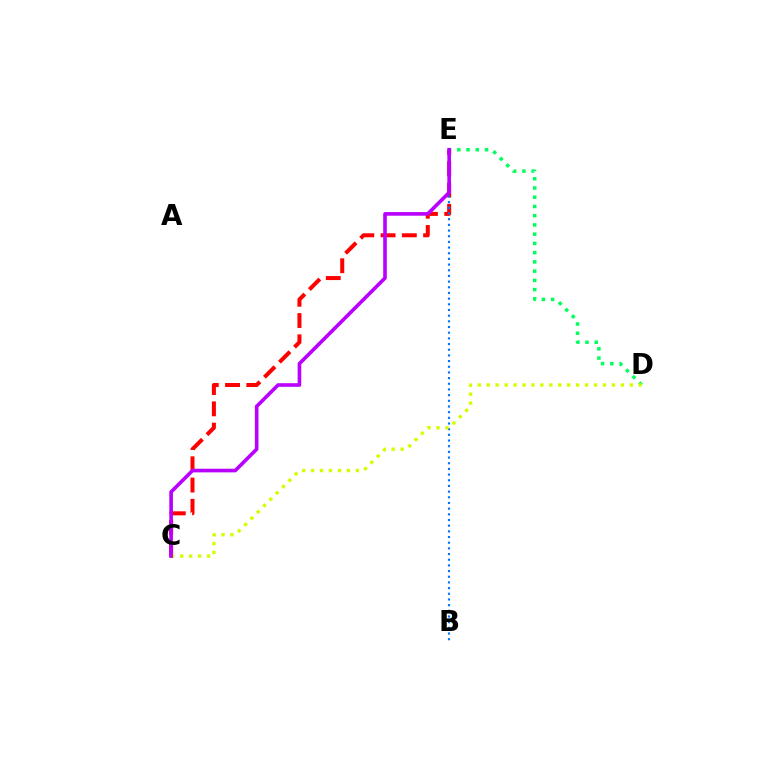{('D', 'E'): [{'color': '#00ff5c', 'line_style': 'dotted', 'thickness': 2.51}], ('C', 'E'): [{'color': '#ff0000', 'line_style': 'dashed', 'thickness': 2.89}, {'color': '#b900ff', 'line_style': 'solid', 'thickness': 2.61}], ('B', 'E'): [{'color': '#0074ff', 'line_style': 'dotted', 'thickness': 1.54}], ('C', 'D'): [{'color': '#d1ff00', 'line_style': 'dotted', 'thickness': 2.43}]}